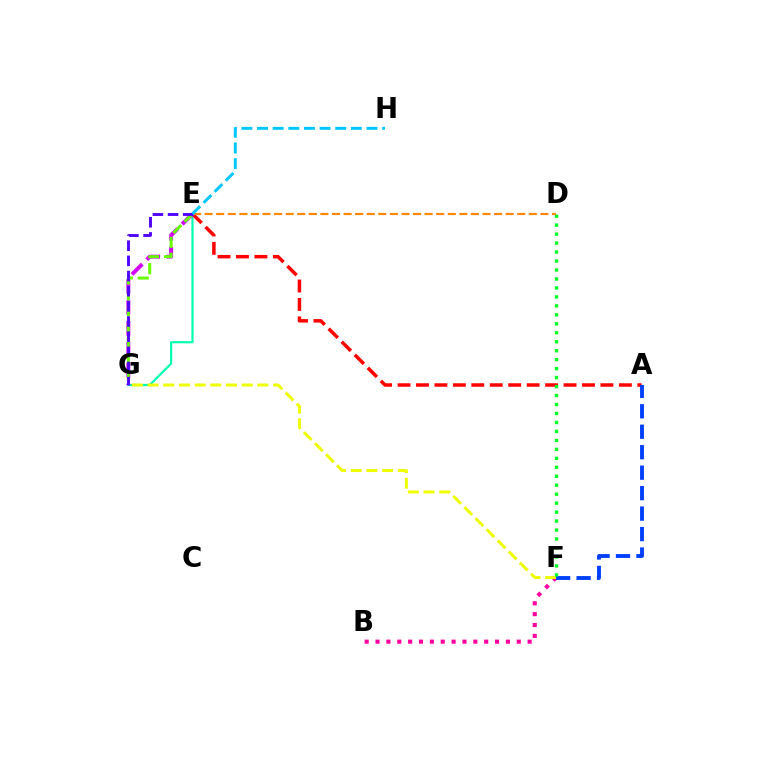{('B', 'F'): [{'color': '#ff00a0', 'line_style': 'dotted', 'thickness': 2.95}], ('E', 'G'): [{'color': '#00ffaf', 'line_style': 'solid', 'thickness': 1.57}, {'color': '#d600ff', 'line_style': 'dashed', 'thickness': 2.84}, {'color': '#66ff00', 'line_style': 'dashed', 'thickness': 2.16}, {'color': '#4f00ff', 'line_style': 'dashed', 'thickness': 2.06}], ('A', 'E'): [{'color': '#ff0000', 'line_style': 'dashed', 'thickness': 2.51}], ('A', 'F'): [{'color': '#003fff', 'line_style': 'dashed', 'thickness': 2.78}], ('F', 'G'): [{'color': '#eeff00', 'line_style': 'dashed', 'thickness': 2.13}], ('D', 'F'): [{'color': '#00ff27', 'line_style': 'dotted', 'thickness': 2.44}], ('D', 'E'): [{'color': '#ff8800', 'line_style': 'dashed', 'thickness': 1.57}], ('E', 'H'): [{'color': '#00c7ff', 'line_style': 'dashed', 'thickness': 2.12}]}